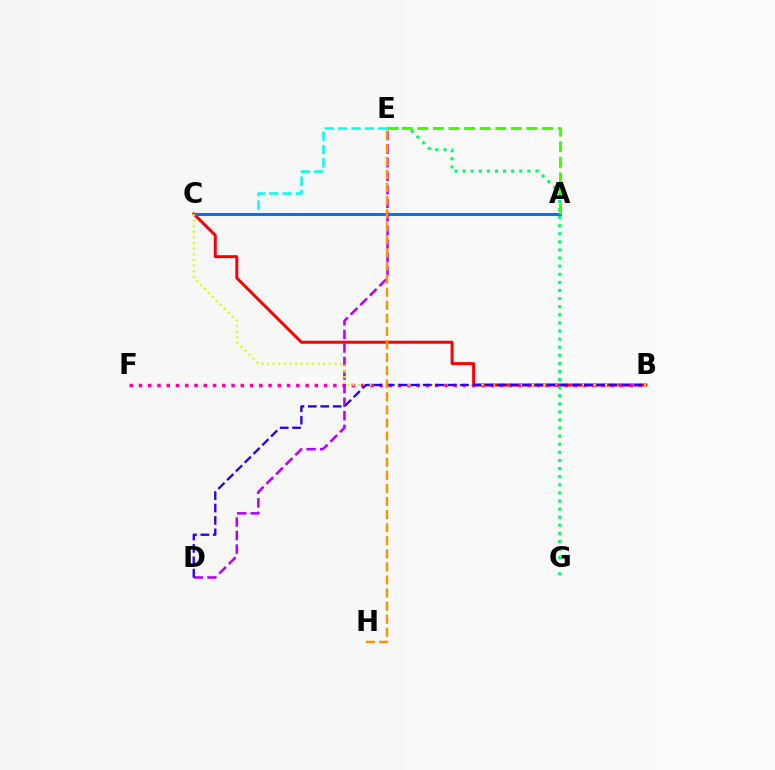{('B', 'C'): [{'color': '#ff0000', 'line_style': 'solid', 'thickness': 2.14}, {'color': '#d1ff00', 'line_style': 'dotted', 'thickness': 1.53}], ('C', 'E'): [{'color': '#00fff6', 'line_style': 'dashed', 'thickness': 1.82}], ('E', 'G'): [{'color': '#00ff5c', 'line_style': 'dotted', 'thickness': 2.2}], ('B', 'F'): [{'color': '#ff00ac', 'line_style': 'dotted', 'thickness': 2.51}], ('A', 'C'): [{'color': '#0074ff', 'line_style': 'solid', 'thickness': 2.17}], ('D', 'E'): [{'color': '#b900ff', 'line_style': 'dashed', 'thickness': 1.84}], ('A', 'E'): [{'color': '#3dff00', 'line_style': 'dashed', 'thickness': 2.12}], ('B', 'D'): [{'color': '#2500ff', 'line_style': 'dashed', 'thickness': 1.68}], ('E', 'H'): [{'color': '#ff9400', 'line_style': 'dashed', 'thickness': 1.78}]}